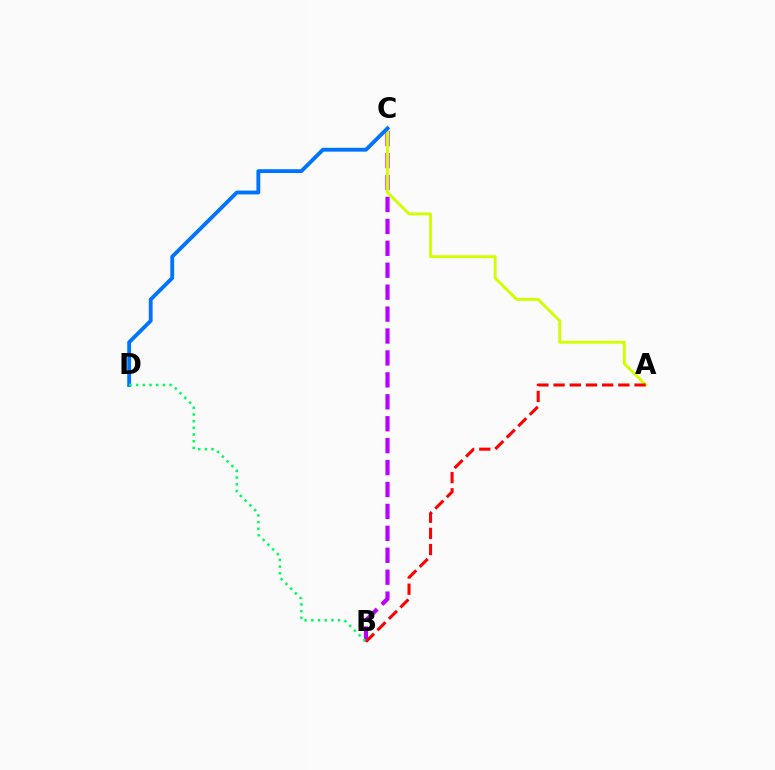{('B', 'C'): [{'color': '#b900ff', 'line_style': 'dashed', 'thickness': 2.98}], ('A', 'C'): [{'color': '#d1ff00', 'line_style': 'solid', 'thickness': 2.1}], ('C', 'D'): [{'color': '#0074ff', 'line_style': 'solid', 'thickness': 2.77}], ('A', 'B'): [{'color': '#ff0000', 'line_style': 'dashed', 'thickness': 2.2}], ('B', 'D'): [{'color': '#00ff5c', 'line_style': 'dotted', 'thickness': 1.82}]}